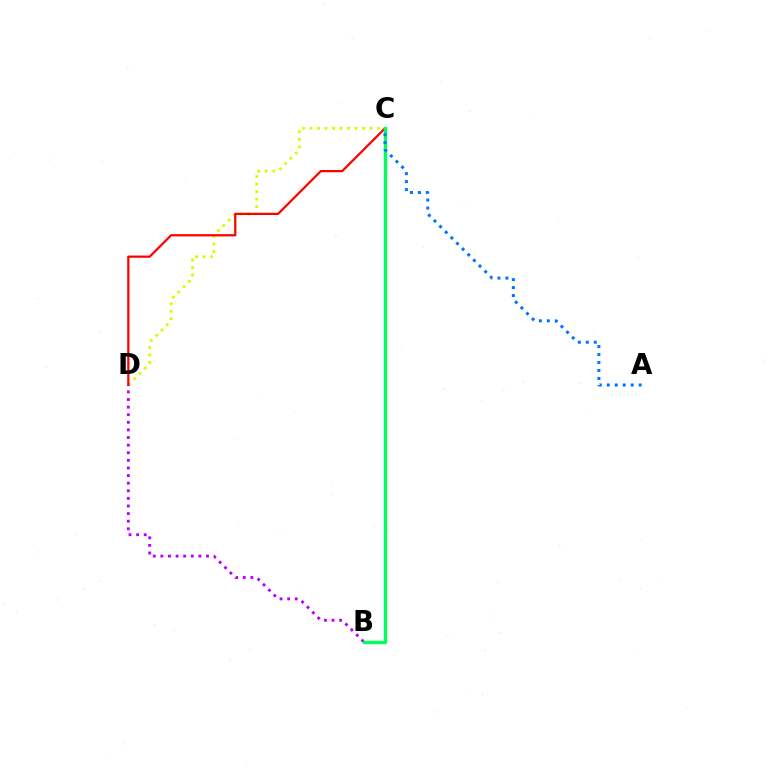{('C', 'D'): [{'color': '#d1ff00', 'line_style': 'dotted', 'thickness': 2.04}, {'color': '#ff0000', 'line_style': 'solid', 'thickness': 1.61}], ('B', 'D'): [{'color': '#b900ff', 'line_style': 'dotted', 'thickness': 2.07}], ('B', 'C'): [{'color': '#00ff5c', 'line_style': 'solid', 'thickness': 2.42}], ('A', 'C'): [{'color': '#0074ff', 'line_style': 'dotted', 'thickness': 2.17}]}